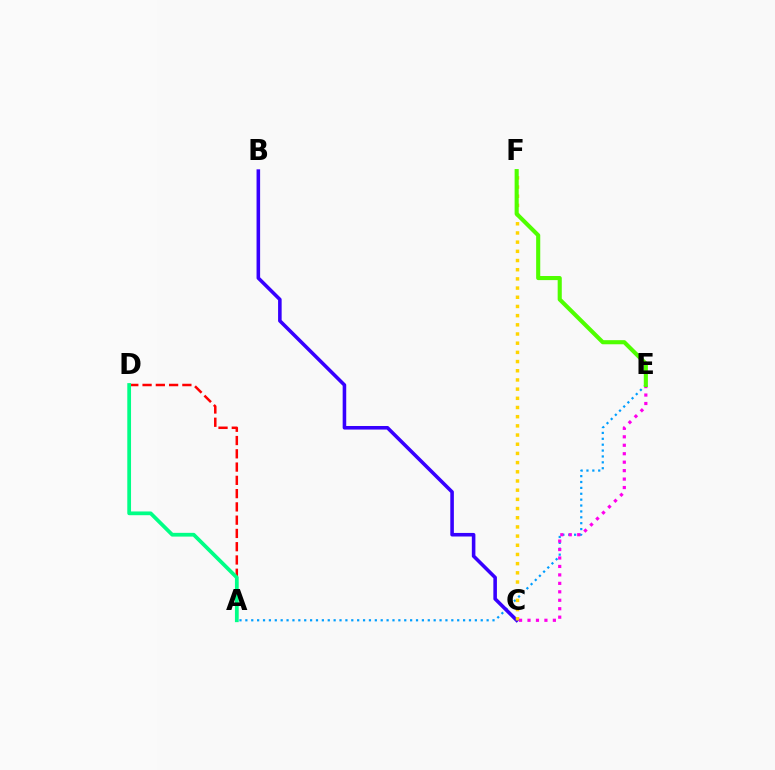{('A', 'E'): [{'color': '#009eff', 'line_style': 'dotted', 'thickness': 1.6}], ('B', 'C'): [{'color': '#3700ff', 'line_style': 'solid', 'thickness': 2.57}], ('C', 'F'): [{'color': '#ffd500', 'line_style': 'dotted', 'thickness': 2.5}], ('A', 'D'): [{'color': '#ff0000', 'line_style': 'dashed', 'thickness': 1.8}, {'color': '#00ff86', 'line_style': 'solid', 'thickness': 2.7}], ('C', 'E'): [{'color': '#ff00ed', 'line_style': 'dotted', 'thickness': 2.3}], ('E', 'F'): [{'color': '#4fff00', 'line_style': 'solid', 'thickness': 2.95}]}